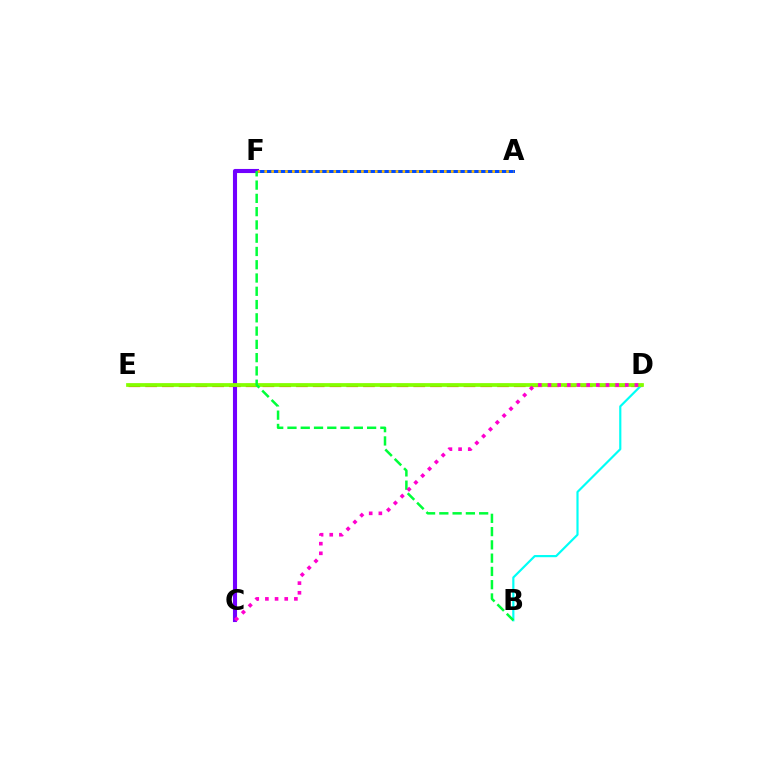{('A', 'F'): [{'color': '#004bff', 'line_style': 'solid', 'thickness': 2.16}, {'color': '#ffbd00', 'line_style': 'dotted', 'thickness': 1.88}], ('D', 'E'): [{'color': '#ff0000', 'line_style': 'dashed', 'thickness': 2.28}, {'color': '#84ff00', 'line_style': 'solid', 'thickness': 2.69}], ('C', 'F'): [{'color': '#7200ff', 'line_style': 'solid', 'thickness': 2.95}], ('B', 'D'): [{'color': '#00fff6', 'line_style': 'solid', 'thickness': 1.57}], ('B', 'F'): [{'color': '#00ff39', 'line_style': 'dashed', 'thickness': 1.8}], ('C', 'D'): [{'color': '#ff00cf', 'line_style': 'dotted', 'thickness': 2.63}]}